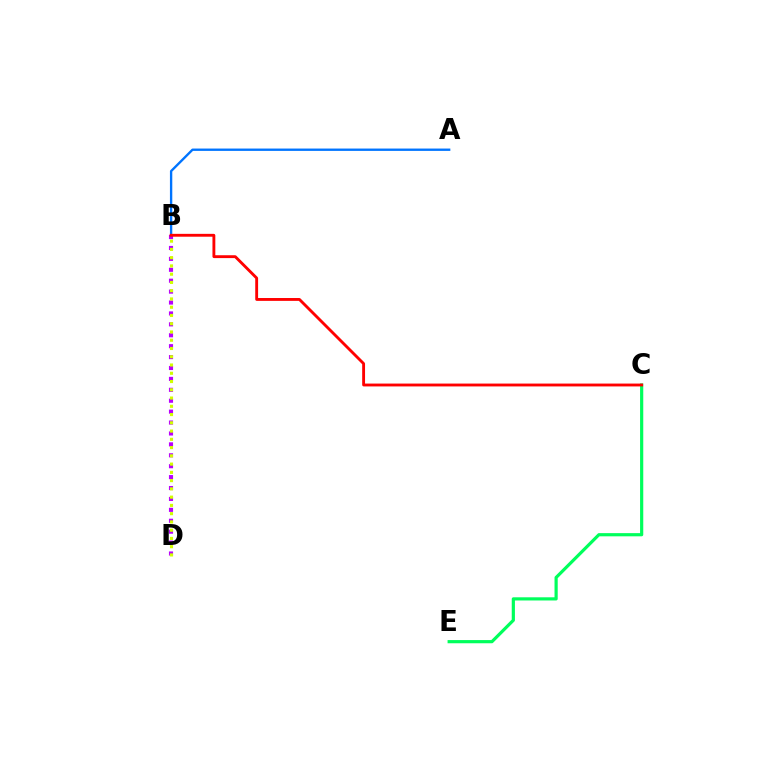{('C', 'E'): [{'color': '#00ff5c', 'line_style': 'solid', 'thickness': 2.29}], ('A', 'B'): [{'color': '#0074ff', 'line_style': 'solid', 'thickness': 1.69}], ('B', 'D'): [{'color': '#b900ff', 'line_style': 'dotted', 'thickness': 2.96}, {'color': '#d1ff00', 'line_style': 'dotted', 'thickness': 2.24}], ('B', 'C'): [{'color': '#ff0000', 'line_style': 'solid', 'thickness': 2.06}]}